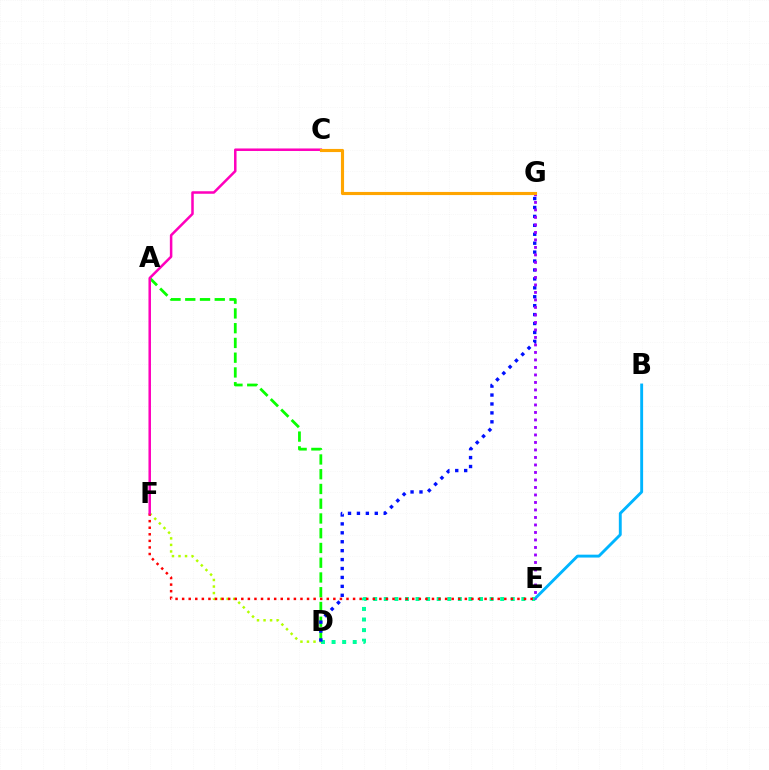{('A', 'D'): [{'color': '#08ff00', 'line_style': 'dashed', 'thickness': 2.0}], ('D', 'F'): [{'color': '#b3ff00', 'line_style': 'dotted', 'thickness': 1.78}], ('B', 'E'): [{'color': '#00b5ff', 'line_style': 'solid', 'thickness': 2.08}], ('D', 'E'): [{'color': '#00ff9d', 'line_style': 'dotted', 'thickness': 2.87}], ('E', 'F'): [{'color': '#ff0000', 'line_style': 'dotted', 'thickness': 1.79}], ('C', 'F'): [{'color': '#ff00bd', 'line_style': 'solid', 'thickness': 1.81}], ('D', 'G'): [{'color': '#0010ff', 'line_style': 'dotted', 'thickness': 2.42}], ('E', 'G'): [{'color': '#9b00ff', 'line_style': 'dotted', 'thickness': 2.04}], ('C', 'G'): [{'color': '#ffa500', 'line_style': 'solid', 'thickness': 2.26}]}